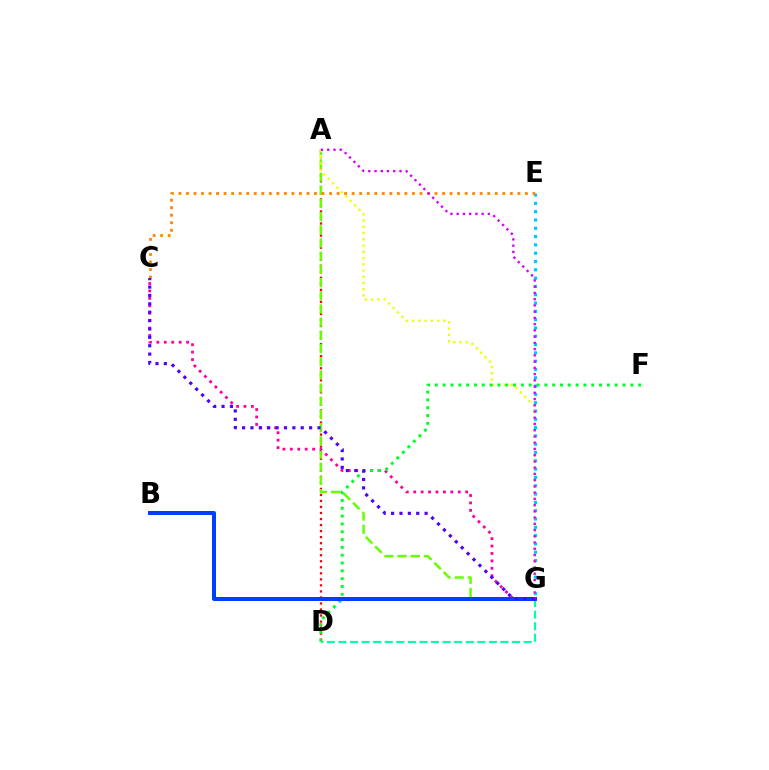{('A', 'D'): [{'color': '#ff0000', 'line_style': 'dotted', 'thickness': 1.64}], ('E', 'G'): [{'color': '#00c7ff', 'line_style': 'dotted', 'thickness': 2.26}], ('A', 'G'): [{'color': '#66ff00', 'line_style': 'dashed', 'thickness': 1.79}, {'color': '#eeff00', 'line_style': 'dotted', 'thickness': 1.7}, {'color': '#d600ff', 'line_style': 'dotted', 'thickness': 1.7}], ('C', 'G'): [{'color': '#ff00a0', 'line_style': 'dotted', 'thickness': 2.02}, {'color': '#4f00ff', 'line_style': 'dotted', 'thickness': 2.28}], ('D', 'G'): [{'color': '#00ffaf', 'line_style': 'dashed', 'thickness': 1.57}], ('C', 'E'): [{'color': '#ff8800', 'line_style': 'dotted', 'thickness': 2.05}], ('D', 'F'): [{'color': '#00ff27', 'line_style': 'dotted', 'thickness': 2.12}], ('B', 'G'): [{'color': '#003fff', 'line_style': 'solid', 'thickness': 2.87}]}